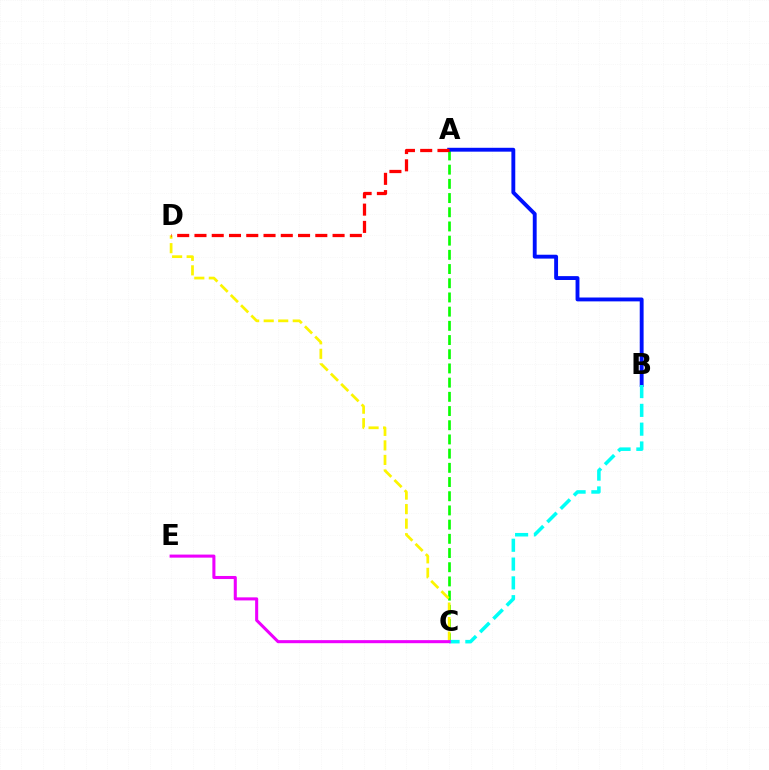{('A', 'C'): [{'color': '#08ff00', 'line_style': 'dashed', 'thickness': 1.93}], ('C', 'D'): [{'color': '#fcf500', 'line_style': 'dashed', 'thickness': 1.97}], ('A', 'B'): [{'color': '#0010ff', 'line_style': 'solid', 'thickness': 2.79}], ('B', 'C'): [{'color': '#00fff6', 'line_style': 'dashed', 'thickness': 2.55}], ('C', 'E'): [{'color': '#ee00ff', 'line_style': 'solid', 'thickness': 2.2}], ('A', 'D'): [{'color': '#ff0000', 'line_style': 'dashed', 'thickness': 2.35}]}